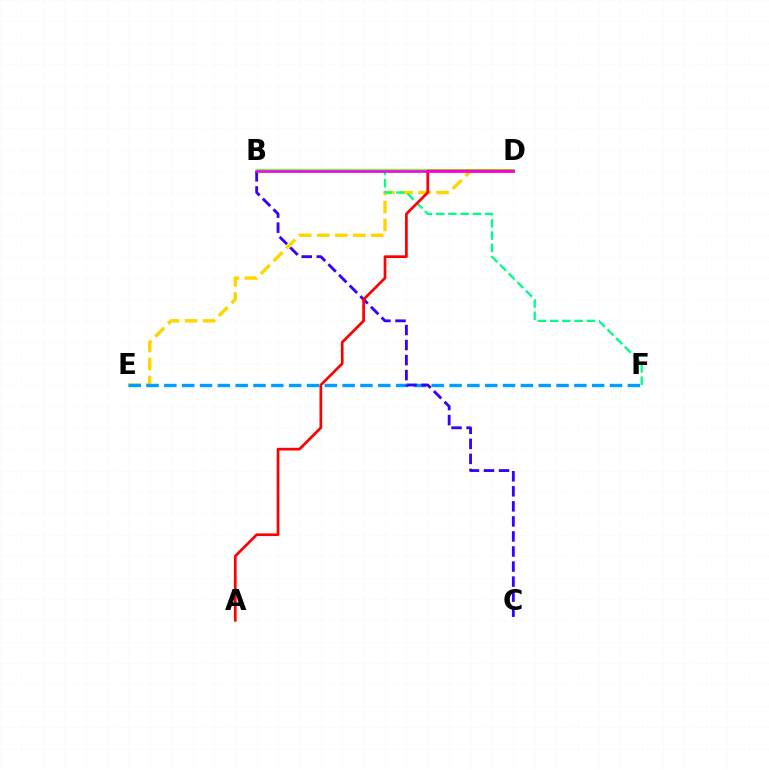{('D', 'E'): [{'color': '#ffd500', 'line_style': 'dashed', 'thickness': 2.45}], ('B', 'D'): [{'color': '#4fff00', 'line_style': 'solid', 'thickness': 2.58}, {'color': '#ff00ed', 'line_style': 'solid', 'thickness': 1.85}], ('E', 'F'): [{'color': '#009eff', 'line_style': 'dashed', 'thickness': 2.42}], ('B', 'C'): [{'color': '#3700ff', 'line_style': 'dashed', 'thickness': 2.04}], ('B', 'F'): [{'color': '#00ff86', 'line_style': 'dashed', 'thickness': 1.66}], ('A', 'D'): [{'color': '#ff0000', 'line_style': 'solid', 'thickness': 1.95}]}